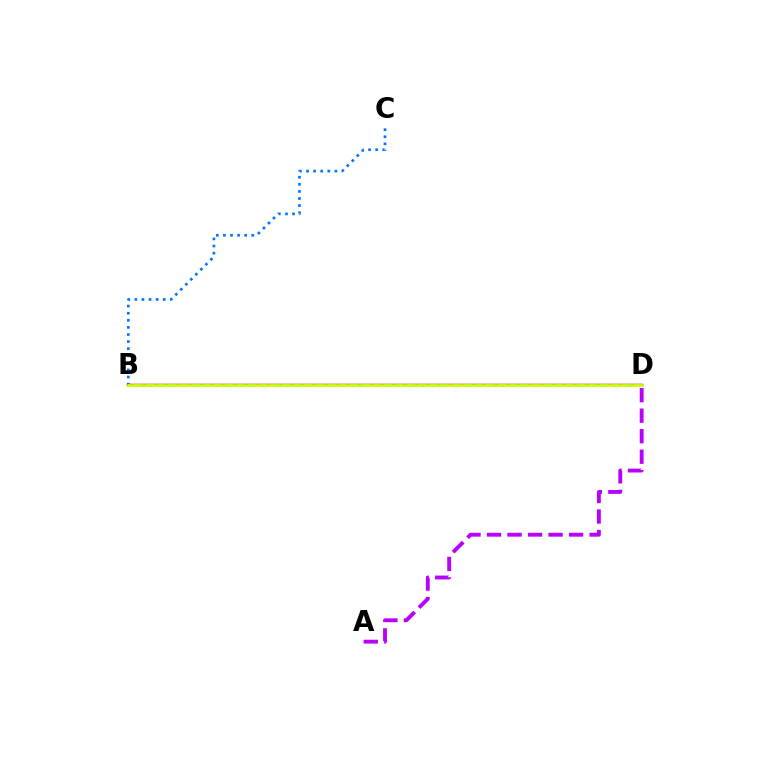{('B', 'C'): [{'color': '#0074ff', 'line_style': 'dotted', 'thickness': 1.93}], ('B', 'D'): [{'color': '#ff0000', 'line_style': 'solid', 'thickness': 1.78}, {'color': '#00ff5c', 'line_style': 'dashed', 'thickness': 1.54}, {'color': '#d1ff00', 'line_style': 'solid', 'thickness': 1.89}], ('A', 'D'): [{'color': '#b900ff', 'line_style': 'dashed', 'thickness': 2.79}]}